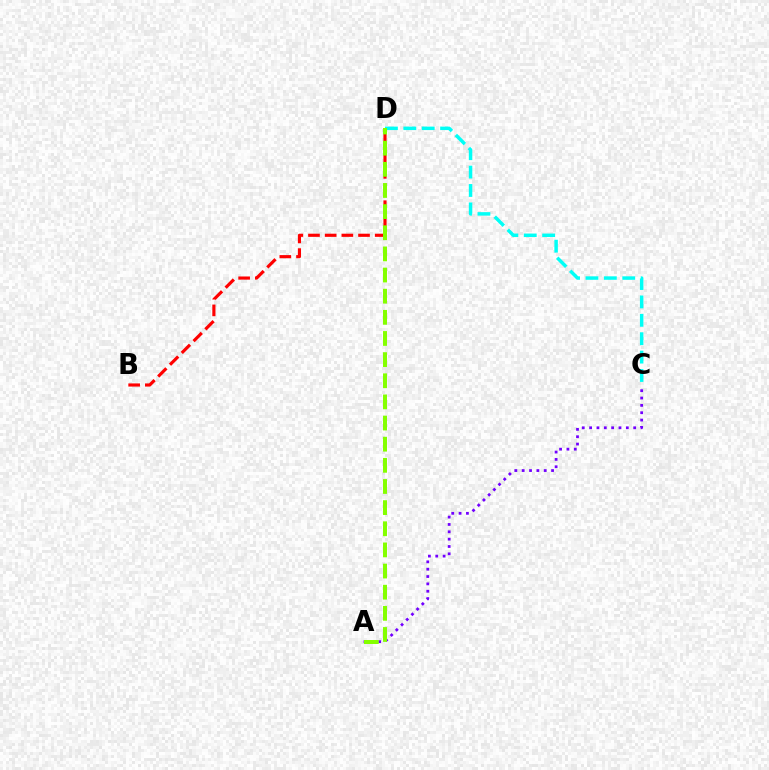{('A', 'C'): [{'color': '#7200ff', 'line_style': 'dotted', 'thickness': 2.0}], ('C', 'D'): [{'color': '#00fff6', 'line_style': 'dashed', 'thickness': 2.5}], ('B', 'D'): [{'color': '#ff0000', 'line_style': 'dashed', 'thickness': 2.27}], ('A', 'D'): [{'color': '#84ff00', 'line_style': 'dashed', 'thickness': 2.87}]}